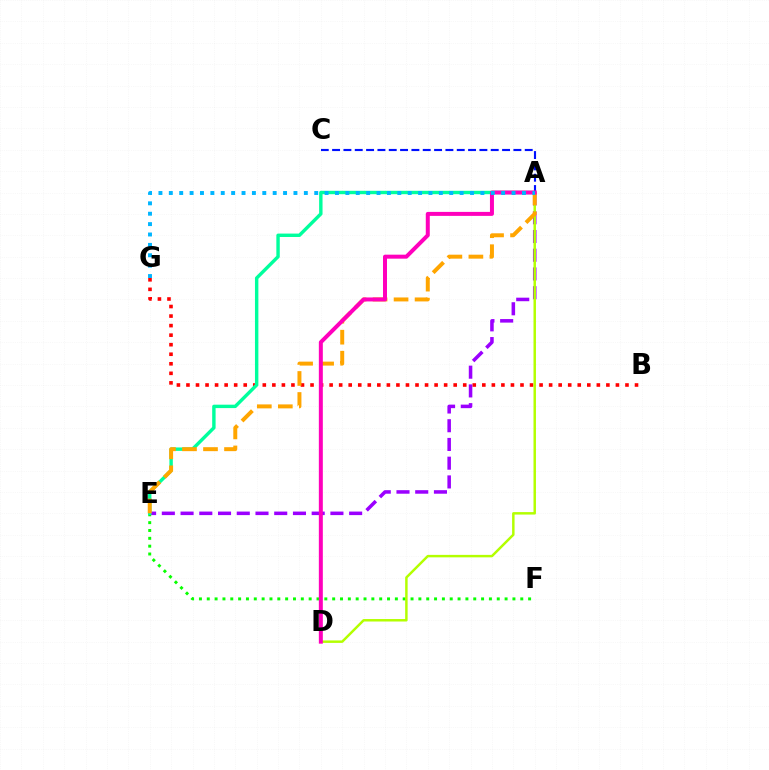{('B', 'G'): [{'color': '#ff0000', 'line_style': 'dotted', 'thickness': 2.59}], ('E', 'F'): [{'color': '#08ff00', 'line_style': 'dotted', 'thickness': 2.13}], ('A', 'E'): [{'color': '#9b00ff', 'line_style': 'dashed', 'thickness': 2.54}, {'color': '#00ff9d', 'line_style': 'solid', 'thickness': 2.45}, {'color': '#ffa500', 'line_style': 'dashed', 'thickness': 2.85}], ('A', 'C'): [{'color': '#0010ff', 'line_style': 'dashed', 'thickness': 1.54}], ('A', 'D'): [{'color': '#b3ff00', 'line_style': 'solid', 'thickness': 1.78}, {'color': '#ff00bd', 'line_style': 'solid', 'thickness': 2.87}], ('A', 'G'): [{'color': '#00b5ff', 'line_style': 'dotted', 'thickness': 2.82}]}